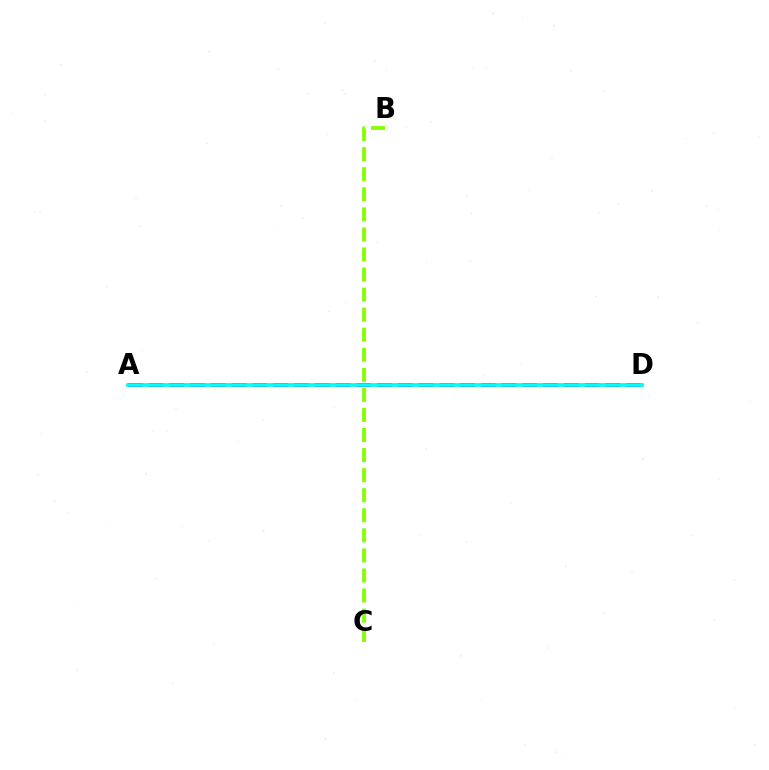{('A', 'D'): [{'color': '#7200ff', 'line_style': 'dashed', 'thickness': 2.82}, {'color': '#ff0000', 'line_style': 'solid', 'thickness': 1.79}, {'color': '#00fff6', 'line_style': 'solid', 'thickness': 2.58}], ('B', 'C'): [{'color': '#84ff00', 'line_style': 'dashed', 'thickness': 2.73}]}